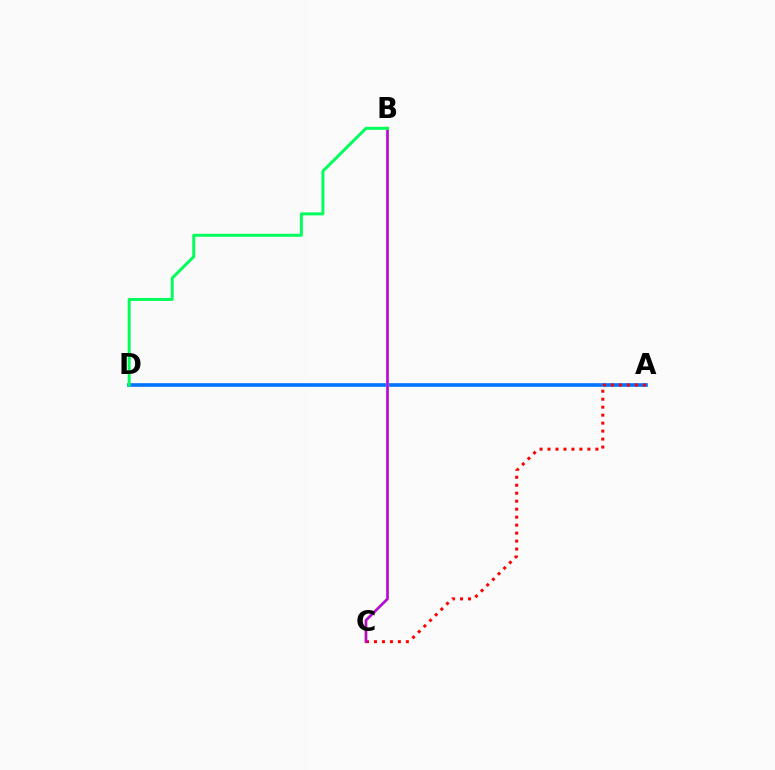{('A', 'D'): [{'color': '#0074ff', 'line_style': 'solid', 'thickness': 2.62}], ('B', 'C'): [{'color': '#d1ff00', 'line_style': 'solid', 'thickness': 2.26}, {'color': '#b900ff', 'line_style': 'solid', 'thickness': 1.85}], ('A', 'C'): [{'color': '#ff0000', 'line_style': 'dotted', 'thickness': 2.17}], ('B', 'D'): [{'color': '#00ff5c', 'line_style': 'solid', 'thickness': 2.14}]}